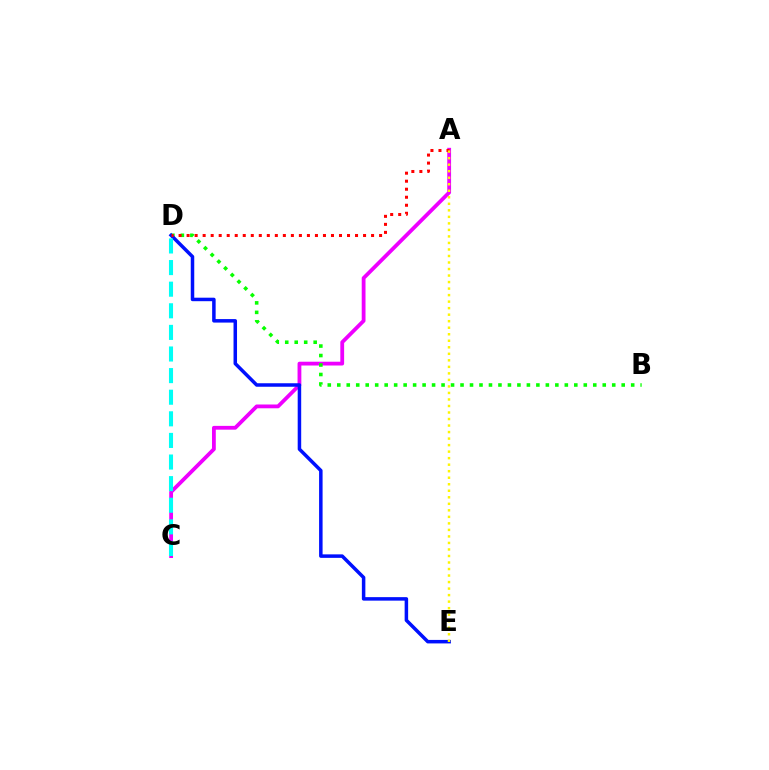{('A', 'C'): [{'color': '#ee00ff', 'line_style': 'solid', 'thickness': 2.73}], ('B', 'D'): [{'color': '#08ff00', 'line_style': 'dotted', 'thickness': 2.58}], ('D', 'E'): [{'color': '#0010ff', 'line_style': 'solid', 'thickness': 2.52}], ('A', 'D'): [{'color': '#ff0000', 'line_style': 'dotted', 'thickness': 2.18}], ('A', 'E'): [{'color': '#fcf500', 'line_style': 'dotted', 'thickness': 1.77}], ('C', 'D'): [{'color': '#00fff6', 'line_style': 'dashed', 'thickness': 2.94}]}